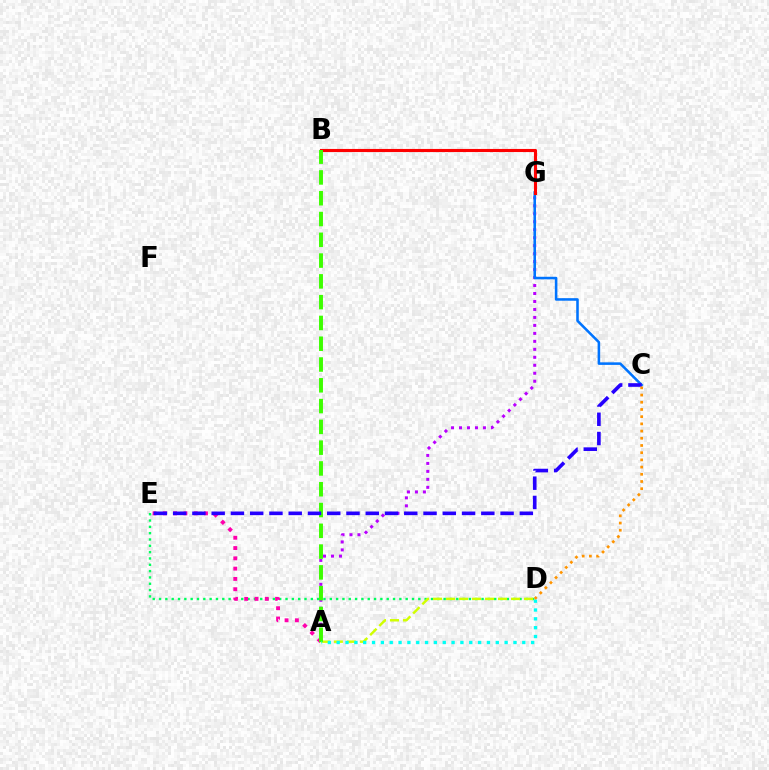{('A', 'G'): [{'color': '#b900ff', 'line_style': 'dotted', 'thickness': 2.17}], ('D', 'E'): [{'color': '#00ff5c', 'line_style': 'dotted', 'thickness': 1.72}], ('A', 'E'): [{'color': '#ff00ac', 'line_style': 'dotted', 'thickness': 2.8}], ('C', 'G'): [{'color': '#0074ff', 'line_style': 'solid', 'thickness': 1.84}], ('A', 'D'): [{'color': '#d1ff00', 'line_style': 'dashed', 'thickness': 1.77}, {'color': '#00fff6', 'line_style': 'dotted', 'thickness': 2.4}], ('B', 'G'): [{'color': '#ff0000', 'line_style': 'solid', 'thickness': 2.24}], ('A', 'B'): [{'color': '#3dff00', 'line_style': 'dashed', 'thickness': 2.82}], ('C', 'E'): [{'color': '#2500ff', 'line_style': 'dashed', 'thickness': 2.62}], ('C', 'D'): [{'color': '#ff9400', 'line_style': 'dotted', 'thickness': 1.96}]}